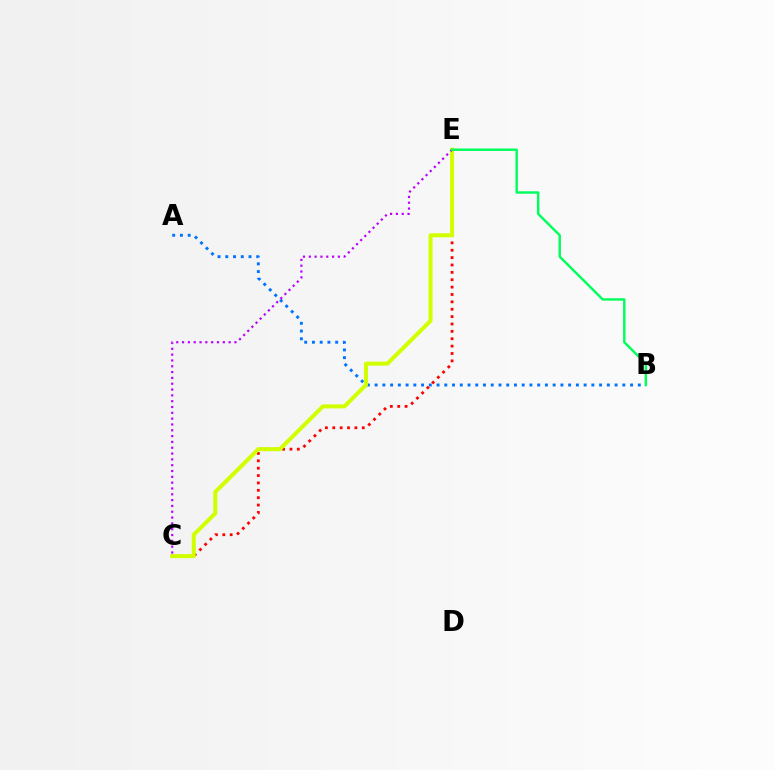{('A', 'B'): [{'color': '#0074ff', 'line_style': 'dotted', 'thickness': 2.1}], ('C', 'E'): [{'color': '#ff0000', 'line_style': 'dotted', 'thickness': 2.0}, {'color': '#d1ff00', 'line_style': 'solid', 'thickness': 2.9}, {'color': '#b900ff', 'line_style': 'dotted', 'thickness': 1.58}], ('B', 'E'): [{'color': '#00ff5c', 'line_style': 'solid', 'thickness': 1.75}]}